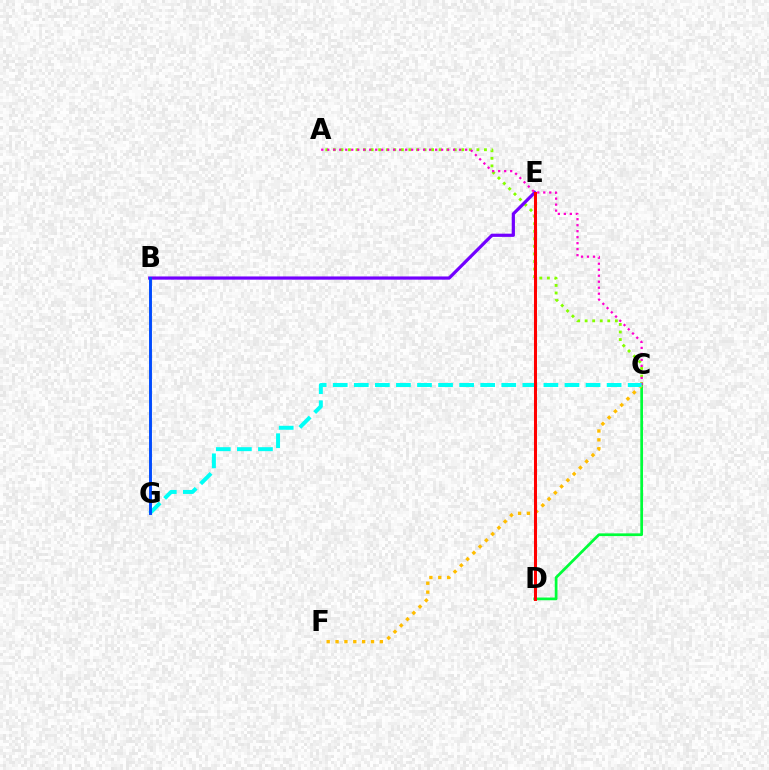{('A', 'C'): [{'color': '#84ff00', 'line_style': 'dotted', 'thickness': 2.05}, {'color': '#ff00cf', 'line_style': 'dotted', 'thickness': 1.63}], ('C', 'D'): [{'color': '#00ff39', 'line_style': 'solid', 'thickness': 1.96}], ('B', 'E'): [{'color': '#7200ff', 'line_style': 'solid', 'thickness': 2.31}], ('C', 'F'): [{'color': '#ffbd00', 'line_style': 'dotted', 'thickness': 2.41}], ('C', 'G'): [{'color': '#00fff6', 'line_style': 'dashed', 'thickness': 2.86}], ('D', 'E'): [{'color': '#ff0000', 'line_style': 'solid', 'thickness': 2.18}], ('B', 'G'): [{'color': '#004bff', 'line_style': 'solid', 'thickness': 2.11}]}